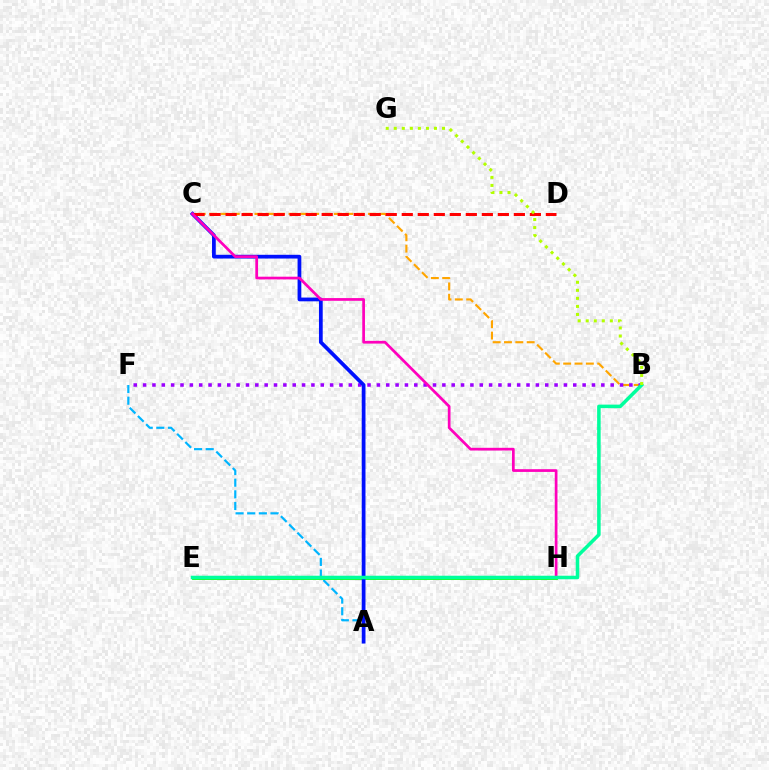{('A', 'F'): [{'color': '#00b5ff', 'line_style': 'dashed', 'thickness': 1.58}], ('B', 'C'): [{'color': '#ffa500', 'line_style': 'dashed', 'thickness': 1.54}], ('B', 'F'): [{'color': '#9b00ff', 'line_style': 'dotted', 'thickness': 2.54}], ('E', 'H'): [{'color': '#08ff00', 'line_style': 'solid', 'thickness': 2.0}], ('A', 'C'): [{'color': '#0010ff', 'line_style': 'solid', 'thickness': 2.7}], ('C', 'D'): [{'color': '#ff0000', 'line_style': 'dashed', 'thickness': 2.18}], ('C', 'H'): [{'color': '#ff00bd', 'line_style': 'solid', 'thickness': 1.96}], ('B', 'E'): [{'color': '#00ff9d', 'line_style': 'solid', 'thickness': 2.54}], ('B', 'G'): [{'color': '#b3ff00', 'line_style': 'dotted', 'thickness': 2.19}]}